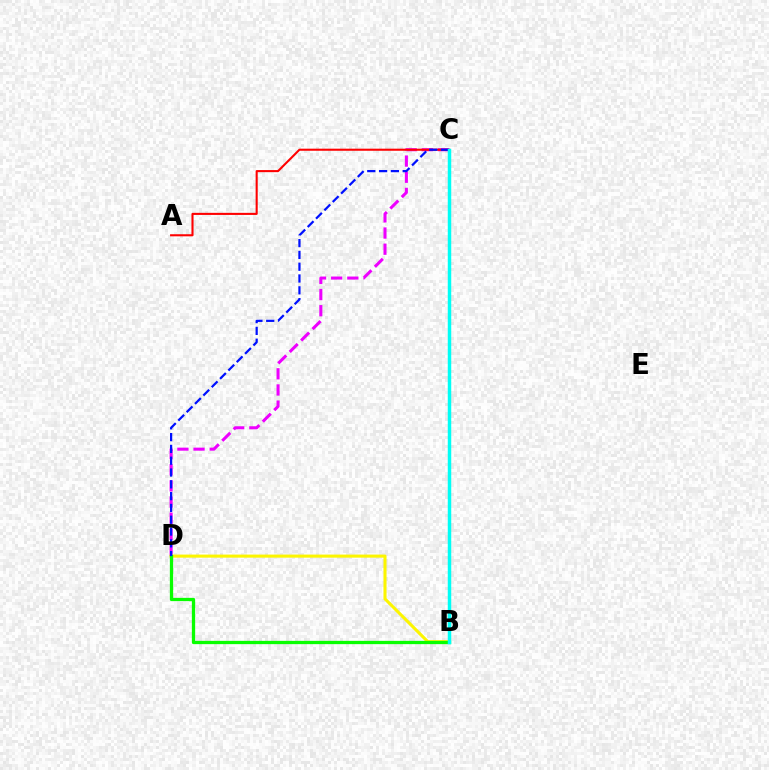{('C', 'D'): [{'color': '#ee00ff', 'line_style': 'dashed', 'thickness': 2.2}, {'color': '#0010ff', 'line_style': 'dashed', 'thickness': 1.6}], ('B', 'D'): [{'color': '#fcf500', 'line_style': 'solid', 'thickness': 2.21}, {'color': '#08ff00', 'line_style': 'solid', 'thickness': 2.36}], ('A', 'C'): [{'color': '#ff0000', 'line_style': 'solid', 'thickness': 1.5}], ('B', 'C'): [{'color': '#00fff6', 'line_style': 'solid', 'thickness': 2.5}]}